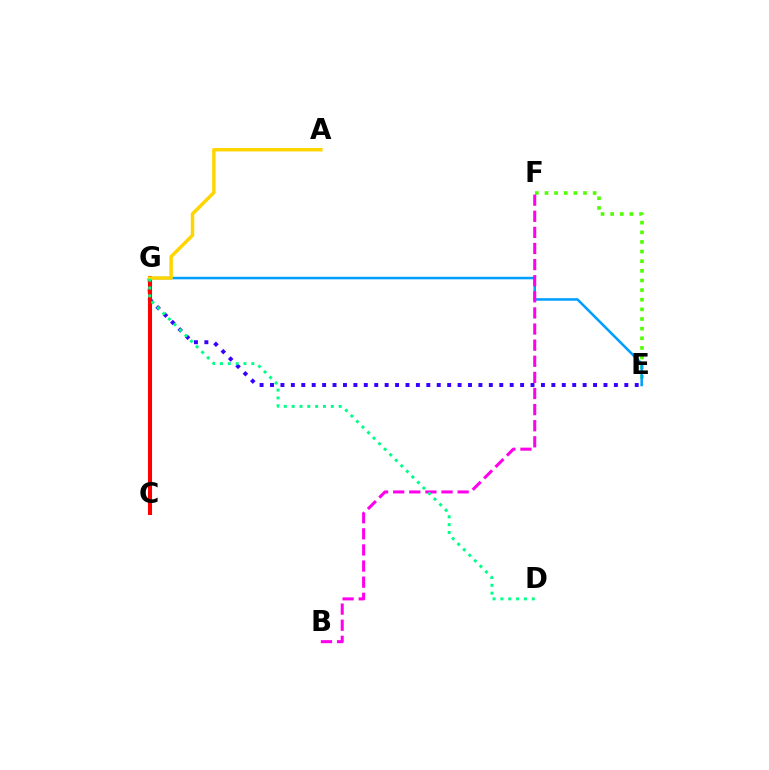{('E', 'G'): [{'color': '#3700ff', 'line_style': 'dotted', 'thickness': 2.83}, {'color': '#009eff', 'line_style': 'solid', 'thickness': 1.82}], ('E', 'F'): [{'color': '#4fff00', 'line_style': 'dotted', 'thickness': 2.62}], ('B', 'F'): [{'color': '#ff00ed', 'line_style': 'dashed', 'thickness': 2.19}], ('C', 'G'): [{'color': '#ff0000', 'line_style': 'solid', 'thickness': 2.93}], ('A', 'G'): [{'color': '#ffd500', 'line_style': 'solid', 'thickness': 2.5}], ('D', 'G'): [{'color': '#00ff86', 'line_style': 'dotted', 'thickness': 2.13}]}